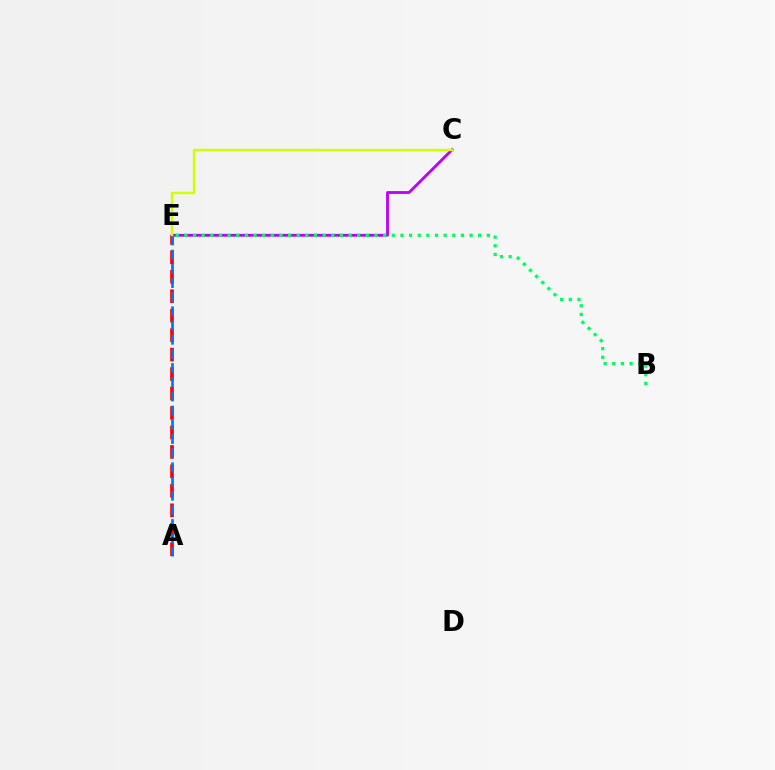{('C', 'E'): [{'color': '#b900ff', 'line_style': 'solid', 'thickness': 2.02}, {'color': '#d1ff00', 'line_style': 'solid', 'thickness': 1.75}], ('A', 'E'): [{'color': '#ff0000', 'line_style': 'dashed', 'thickness': 2.64}, {'color': '#0074ff', 'line_style': 'dashed', 'thickness': 1.93}], ('B', 'E'): [{'color': '#00ff5c', 'line_style': 'dotted', 'thickness': 2.35}]}